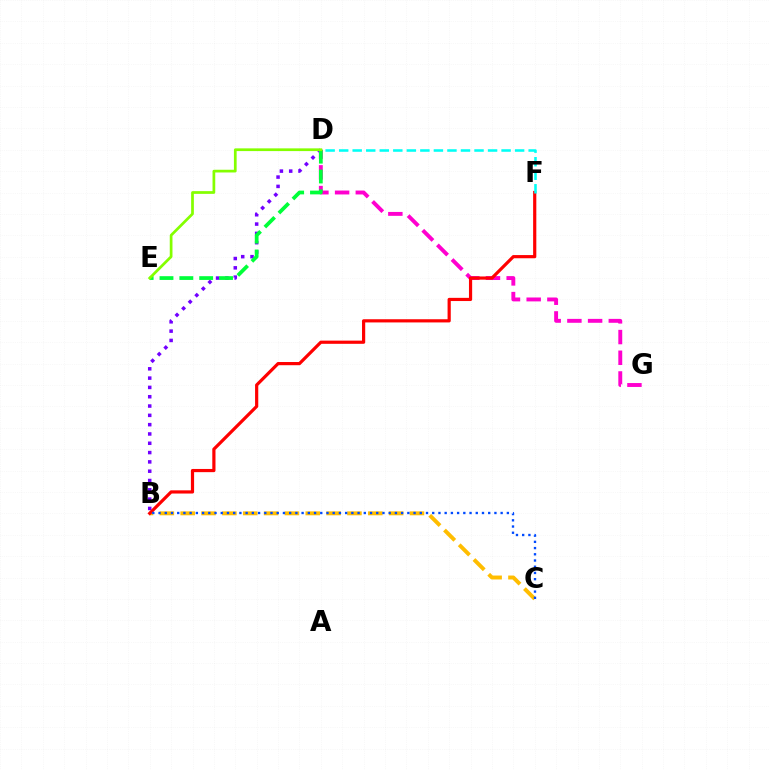{('B', 'D'): [{'color': '#7200ff', 'line_style': 'dotted', 'thickness': 2.53}], ('D', 'G'): [{'color': '#ff00cf', 'line_style': 'dashed', 'thickness': 2.81}], ('B', 'C'): [{'color': '#ffbd00', 'line_style': 'dashed', 'thickness': 2.83}, {'color': '#004bff', 'line_style': 'dotted', 'thickness': 1.69}], ('D', 'E'): [{'color': '#00ff39', 'line_style': 'dashed', 'thickness': 2.7}, {'color': '#84ff00', 'line_style': 'solid', 'thickness': 1.96}], ('B', 'F'): [{'color': '#ff0000', 'line_style': 'solid', 'thickness': 2.3}], ('D', 'F'): [{'color': '#00fff6', 'line_style': 'dashed', 'thickness': 1.84}]}